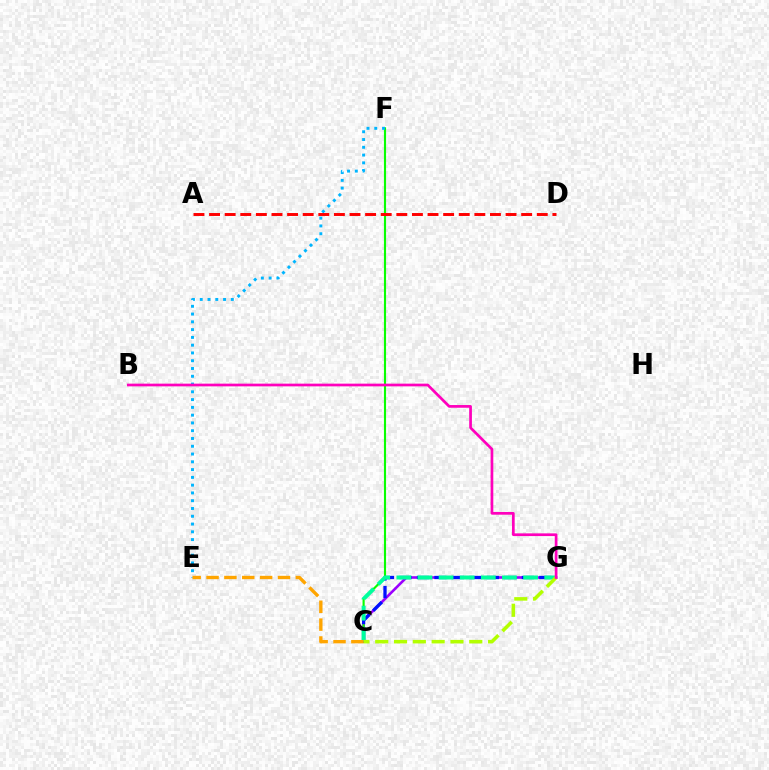{('C', 'G'): [{'color': '#9b00ff', 'line_style': 'solid', 'thickness': 1.88}, {'color': '#0010ff', 'line_style': 'dashed', 'thickness': 2.37}, {'color': '#00ff9d', 'line_style': 'dashed', 'thickness': 2.87}, {'color': '#b3ff00', 'line_style': 'dashed', 'thickness': 2.56}], ('C', 'F'): [{'color': '#08ff00', 'line_style': 'solid', 'thickness': 1.54}], ('E', 'F'): [{'color': '#00b5ff', 'line_style': 'dotted', 'thickness': 2.11}], ('C', 'E'): [{'color': '#ffa500', 'line_style': 'dashed', 'thickness': 2.43}], ('A', 'D'): [{'color': '#ff0000', 'line_style': 'dashed', 'thickness': 2.12}], ('B', 'G'): [{'color': '#ff00bd', 'line_style': 'solid', 'thickness': 1.95}]}